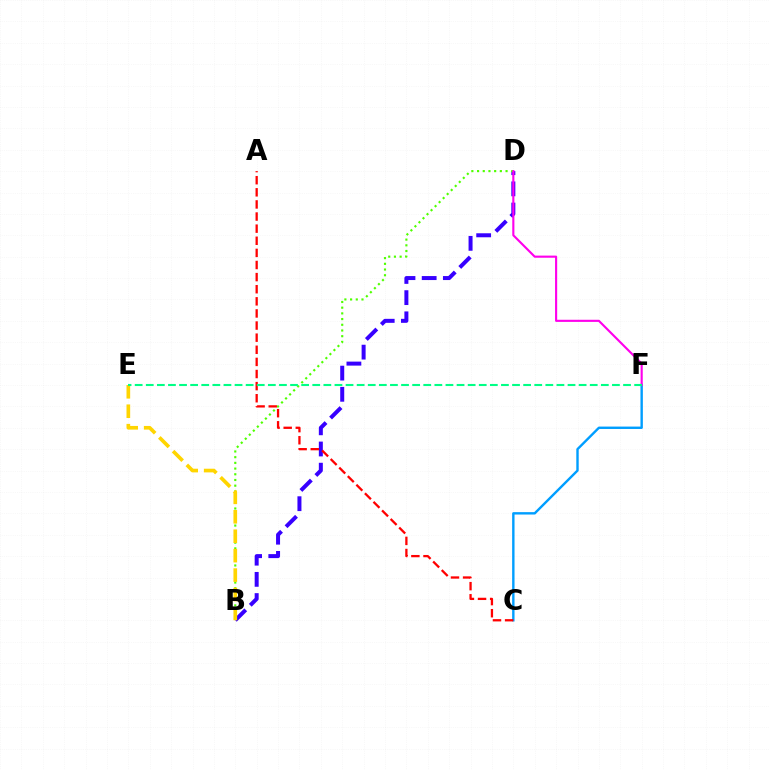{('C', 'F'): [{'color': '#009eff', 'line_style': 'solid', 'thickness': 1.73}], ('B', 'D'): [{'color': '#3700ff', 'line_style': 'dashed', 'thickness': 2.88}, {'color': '#4fff00', 'line_style': 'dotted', 'thickness': 1.55}], ('B', 'E'): [{'color': '#ffd500', 'line_style': 'dashed', 'thickness': 2.64}], ('A', 'C'): [{'color': '#ff0000', 'line_style': 'dashed', 'thickness': 1.65}], ('D', 'F'): [{'color': '#ff00ed', 'line_style': 'solid', 'thickness': 1.53}], ('E', 'F'): [{'color': '#00ff86', 'line_style': 'dashed', 'thickness': 1.51}]}